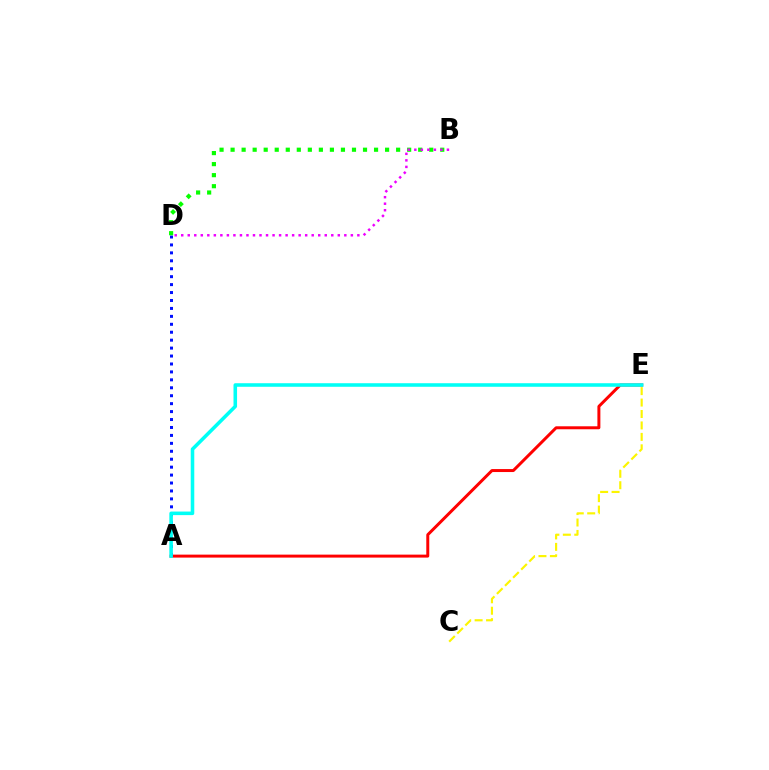{('A', 'E'): [{'color': '#ff0000', 'line_style': 'solid', 'thickness': 2.14}, {'color': '#00fff6', 'line_style': 'solid', 'thickness': 2.56}], ('A', 'D'): [{'color': '#0010ff', 'line_style': 'dotted', 'thickness': 2.16}], ('C', 'E'): [{'color': '#fcf500', 'line_style': 'dashed', 'thickness': 1.55}], ('B', 'D'): [{'color': '#08ff00', 'line_style': 'dotted', 'thickness': 3.0}, {'color': '#ee00ff', 'line_style': 'dotted', 'thickness': 1.77}]}